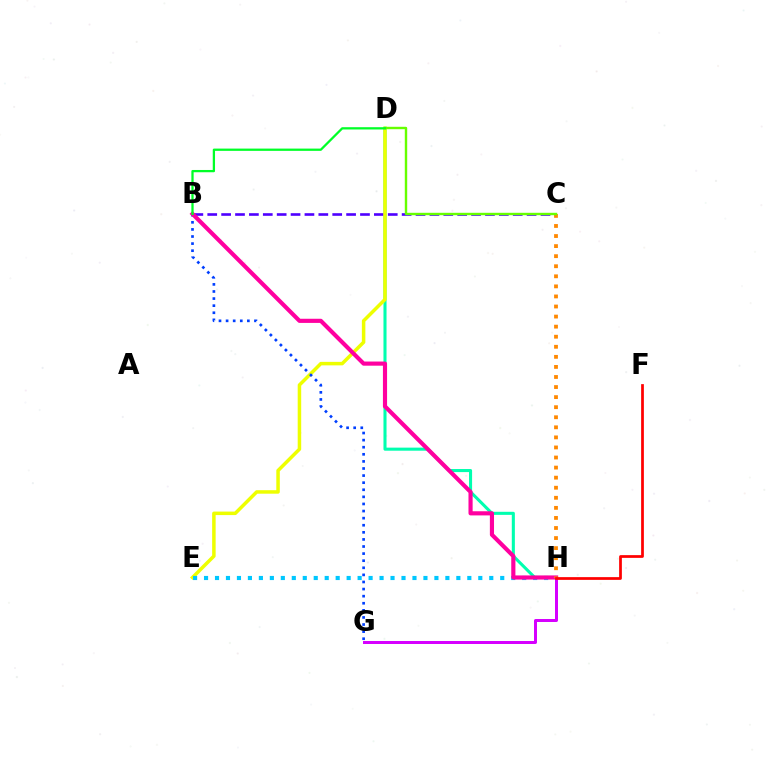{('D', 'H'): [{'color': '#00ffaf', 'line_style': 'solid', 'thickness': 2.21}], ('G', 'H'): [{'color': '#d600ff', 'line_style': 'solid', 'thickness': 2.15}], ('B', 'C'): [{'color': '#4f00ff', 'line_style': 'dashed', 'thickness': 1.89}], ('D', 'E'): [{'color': '#eeff00', 'line_style': 'solid', 'thickness': 2.52}], ('E', 'H'): [{'color': '#00c7ff', 'line_style': 'dotted', 'thickness': 2.98}], ('B', 'G'): [{'color': '#003fff', 'line_style': 'dotted', 'thickness': 1.93}], ('B', 'H'): [{'color': '#ff00a0', 'line_style': 'solid', 'thickness': 2.98}], ('C', 'H'): [{'color': '#ff8800', 'line_style': 'dotted', 'thickness': 2.74}], ('C', 'D'): [{'color': '#66ff00', 'line_style': 'solid', 'thickness': 1.73}], ('B', 'D'): [{'color': '#00ff27', 'line_style': 'solid', 'thickness': 1.64}], ('F', 'H'): [{'color': '#ff0000', 'line_style': 'solid', 'thickness': 1.97}]}